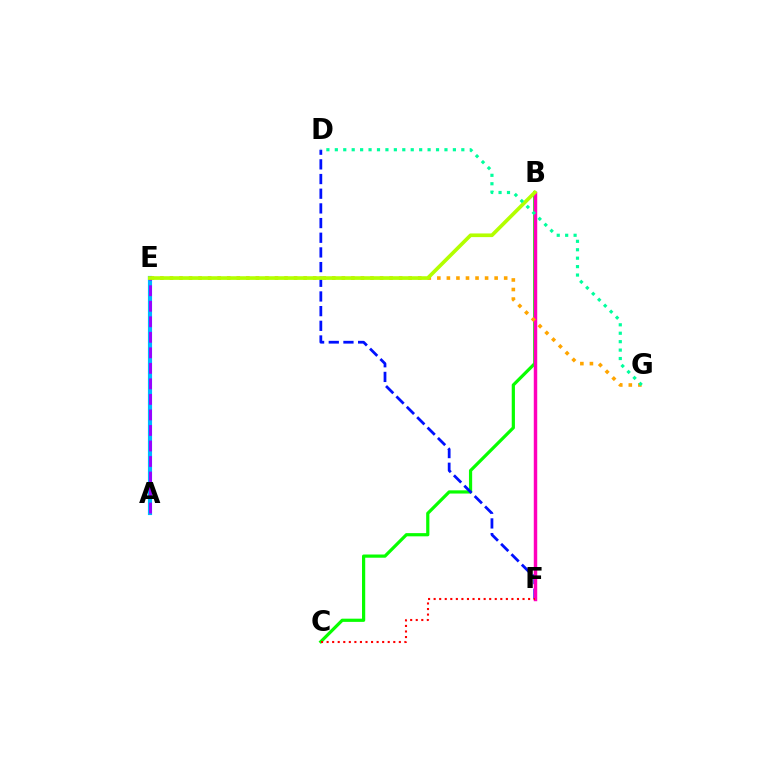{('A', 'E'): [{'color': '#00b5ff', 'line_style': 'solid', 'thickness': 2.98}, {'color': '#9b00ff', 'line_style': 'dashed', 'thickness': 2.11}], ('B', 'C'): [{'color': '#08ff00', 'line_style': 'solid', 'thickness': 2.31}], ('D', 'F'): [{'color': '#0010ff', 'line_style': 'dashed', 'thickness': 1.99}], ('B', 'F'): [{'color': '#ff00bd', 'line_style': 'solid', 'thickness': 2.49}], ('E', 'G'): [{'color': '#ffa500', 'line_style': 'dotted', 'thickness': 2.59}], ('B', 'E'): [{'color': '#b3ff00', 'line_style': 'solid', 'thickness': 2.64}], ('C', 'F'): [{'color': '#ff0000', 'line_style': 'dotted', 'thickness': 1.51}], ('D', 'G'): [{'color': '#00ff9d', 'line_style': 'dotted', 'thickness': 2.29}]}